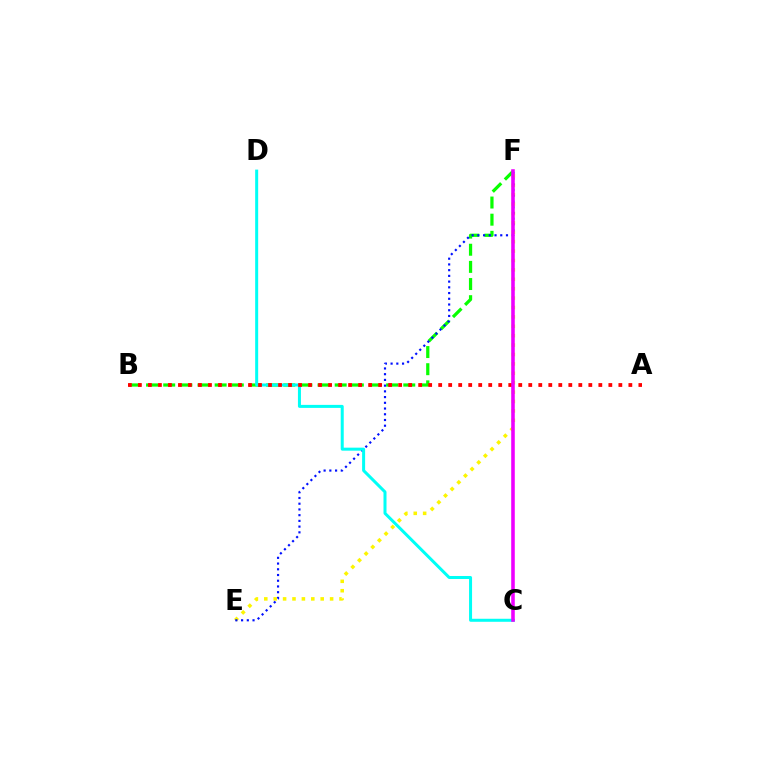{('E', 'F'): [{'color': '#fcf500', 'line_style': 'dotted', 'thickness': 2.55}, {'color': '#0010ff', 'line_style': 'dotted', 'thickness': 1.56}], ('B', 'F'): [{'color': '#08ff00', 'line_style': 'dashed', 'thickness': 2.33}], ('C', 'D'): [{'color': '#00fff6', 'line_style': 'solid', 'thickness': 2.17}], ('A', 'B'): [{'color': '#ff0000', 'line_style': 'dotted', 'thickness': 2.72}], ('C', 'F'): [{'color': '#ee00ff', 'line_style': 'solid', 'thickness': 2.57}]}